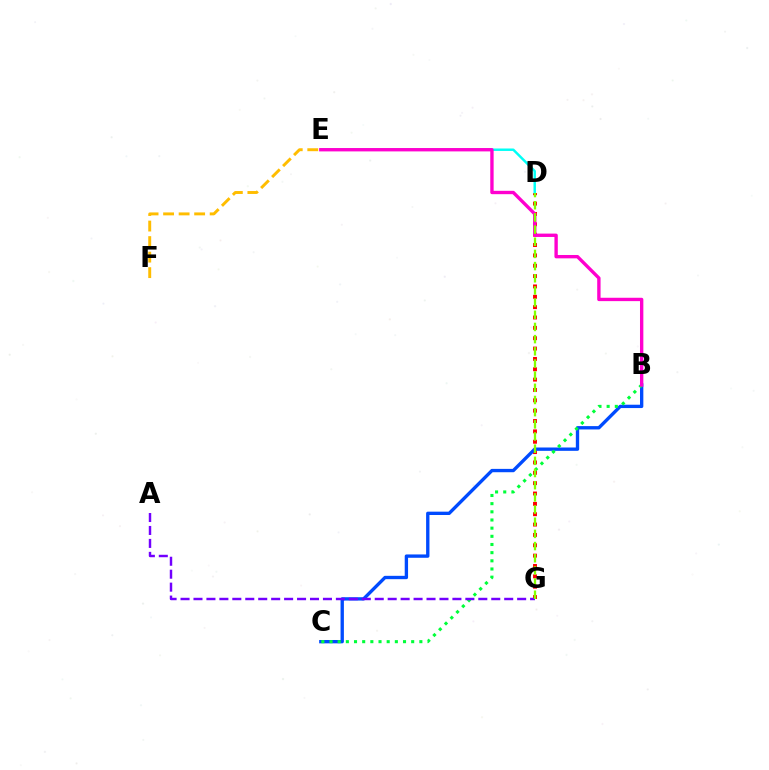{('D', 'G'): [{'color': '#ff0000', 'line_style': 'dotted', 'thickness': 2.81}, {'color': '#84ff00', 'line_style': 'dashed', 'thickness': 1.65}], ('B', 'C'): [{'color': '#004bff', 'line_style': 'solid', 'thickness': 2.41}, {'color': '#00ff39', 'line_style': 'dotted', 'thickness': 2.22}], ('D', 'E'): [{'color': '#00fff6', 'line_style': 'solid', 'thickness': 1.76}], ('B', 'E'): [{'color': '#ff00cf', 'line_style': 'solid', 'thickness': 2.42}], ('A', 'G'): [{'color': '#7200ff', 'line_style': 'dashed', 'thickness': 1.76}], ('E', 'F'): [{'color': '#ffbd00', 'line_style': 'dashed', 'thickness': 2.11}]}